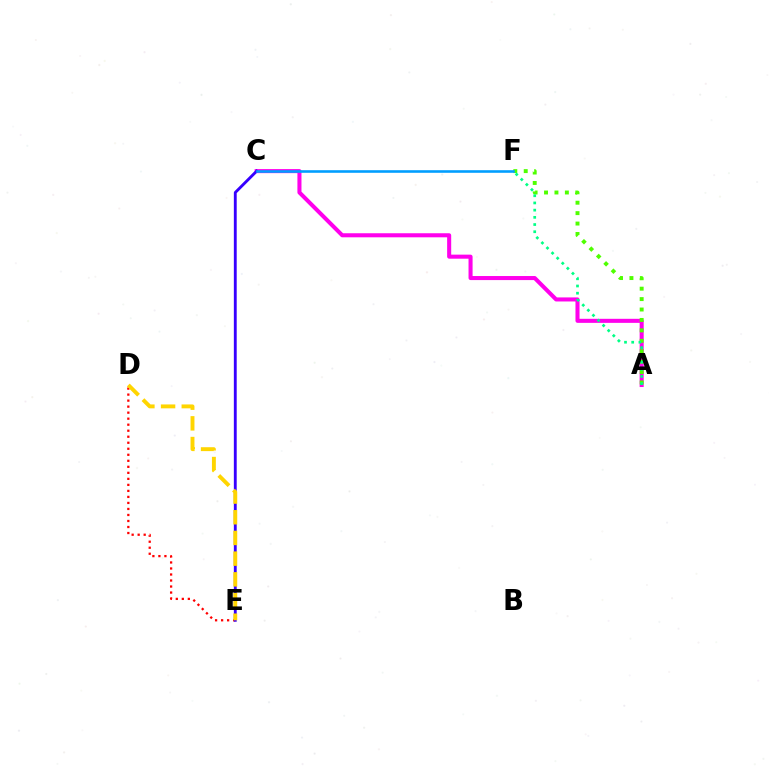{('D', 'E'): [{'color': '#ff0000', 'line_style': 'dotted', 'thickness': 1.64}, {'color': '#ffd500', 'line_style': 'dashed', 'thickness': 2.81}], ('A', 'C'): [{'color': '#ff00ed', 'line_style': 'solid', 'thickness': 2.92}], ('C', 'E'): [{'color': '#3700ff', 'line_style': 'solid', 'thickness': 2.06}], ('A', 'F'): [{'color': '#4fff00', 'line_style': 'dotted', 'thickness': 2.83}, {'color': '#00ff86', 'line_style': 'dotted', 'thickness': 1.96}], ('C', 'F'): [{'color': '#009eff', 'line_style': 'solid', 'thickness': 1.87}]}